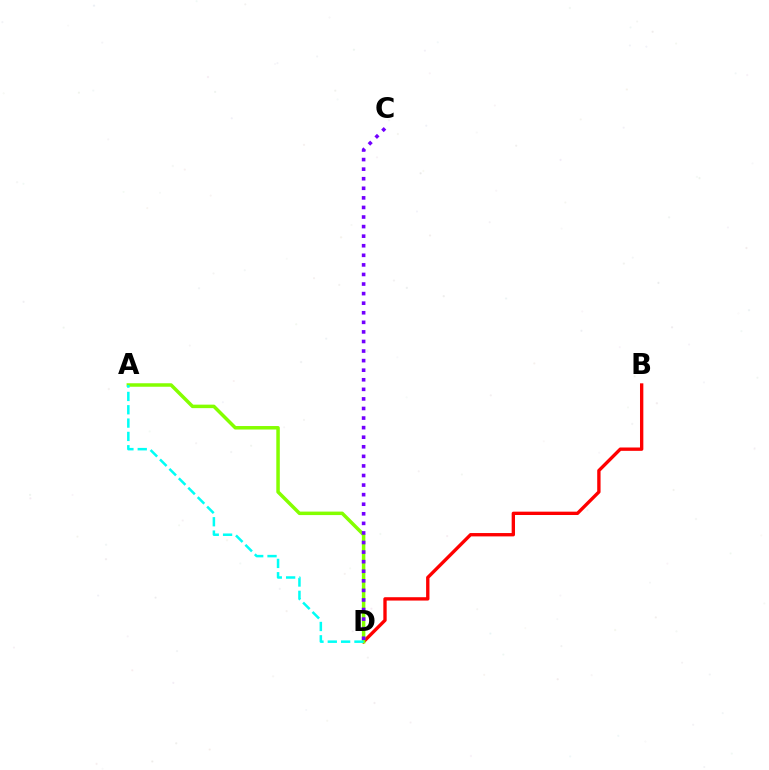{('B', 'D'): [{'color': '#ff0000', 'line_style': 'solid', 'thickness': 2.41}], ('A', 'D'): [{'color': '#84ff00', 'line_style': 'solid', 'thickness': 2.51}, {'color': '#00fff6', 'line_style': 'dashed', 'thickness': 1.81}], ('C', 'D'): [{'color': '#7200ff', 'line_style': 'dotted', 'thickness': 2.6}]}